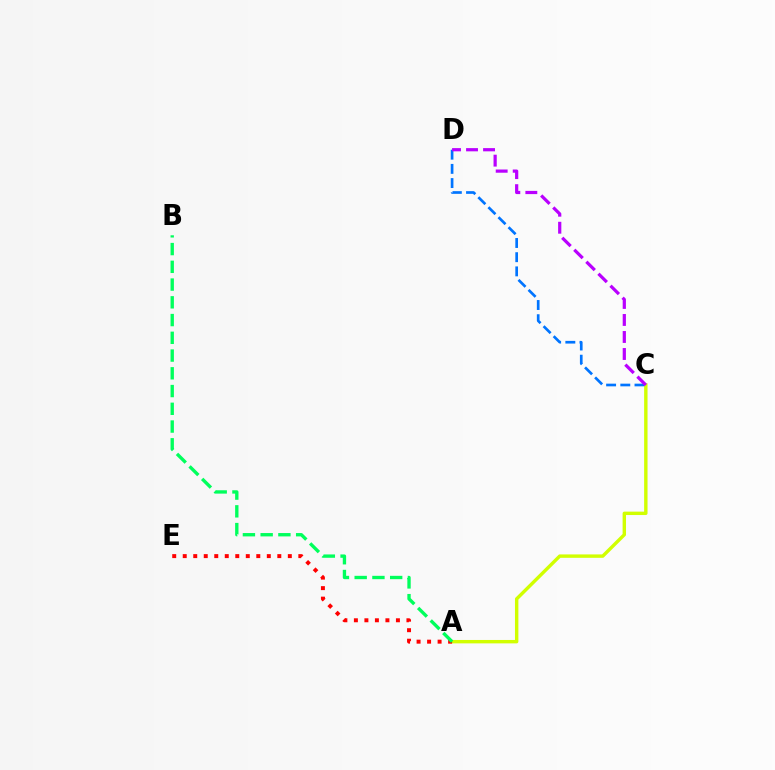{('A', 'C'): [{'color': '#d1ff00', 'line_style': 'solid', 'thickness': 2.45}], ('A', 'E'): [{'color': '#ff0000', 'line_style': 'dotted', 'thickness': 2.86}], ('C', 'D'): [{'color': '#0074ff', 'line_style': 'dashed', 'thickness': 1.93}, {'color': '#b900ff', 'line_style': 'dashed', 'thickness': 2.31}], ('A', 'B'): [{'color': '#00ff5c', 'line_style': 'dashed', 'thickness': 2.41}]}